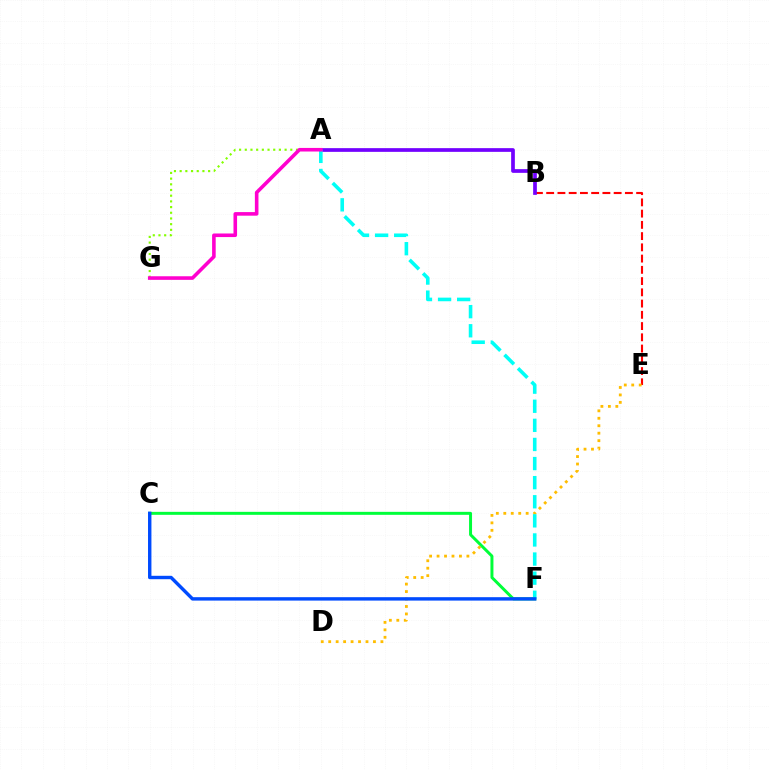{('B', 'E'): [{'color': '#ff0000', 'line_style': 'dashed', 'thickness': 1.53}], ('C', 'F'): [{'color': '#00ff39', 'line_style': 'solid', 'thickness': 2.14}, {'color': '#004bff', 'line_style': 'solid', 'thickness': 2.45}], ('D', 'E'): [{'color': '#ffbd00', 'line_style': 'dotted', 'thickness': 2.03}], ('A', 'G'): [{'color': '#84ff00', 'line_style': 'dotted', 'thickness': 1.55}, {'color': '#ff00cf', 'line_style': 'solid', 'thickness': 2.58}], ('A', 'B'): [{'color': '#7200ff', 'line_style': 'solid', 'thickness': 2.67}], ('A', 'F'): [{'color': '#00fff6', 'line_style': 'dashed', 'thickness': 2.59}]}